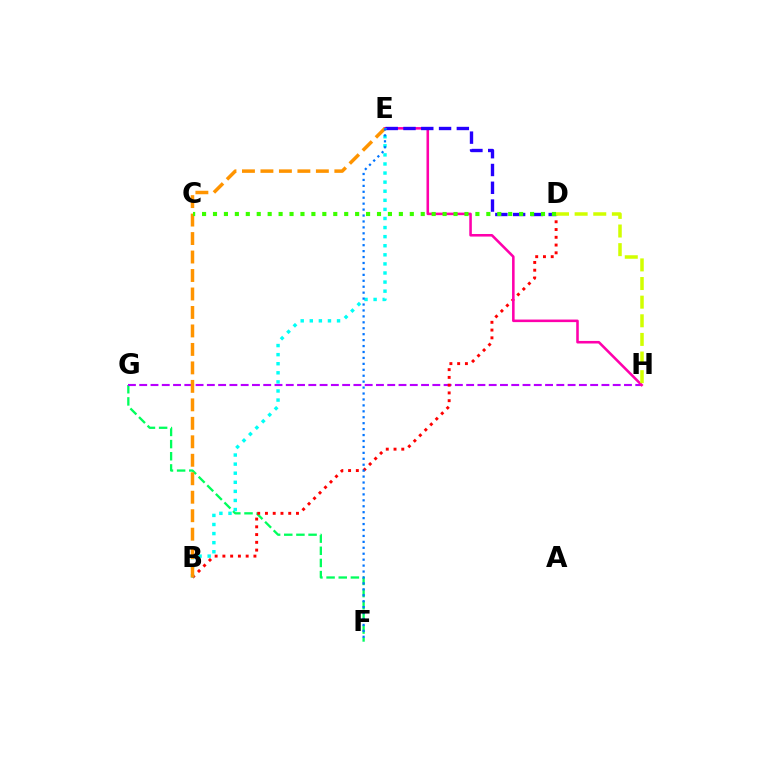{('F', 'G'): [{'color': '#00ff5c', 'line_style': 'dashed', 'thickness': 1.65}], ('G', 'H'): [{'color': '#b900ff', 'line_style': 'dashed', 'thickness': 1.53}], ('B', 'D'): [{'color': '#ff0000', 'line_style': 'dotted', 'thickness': 2.11}], ('E', 'H'): [{'color': '#ff00ac', 'line_style': 'solid', 'thickness': 1.85}], ('D', 'E'): [{'color': '#2500ff', 'line_style': 'dashed', 'thickness': 2.42}], ('B', 'E'): [{'color': '#00fff6', 'line_style': 'dotted', 'thickness': 2.47}, {'color': '#ff9400', 'line_style': 'dashed', 'thickness': 2.51}], ('D', 'H'): [{'color': '#d1ff00', 'line_style': 'dashed', 'thickness': 2.53}], ('C', 'D'): [{'color': '#3dff00', 'line_style': 'dotted', 'thickness': 2.97}], ('E', 'F'): [{'color': '#0074ff', 'line_style': 'dotted', 'thickness': 1.61}]}